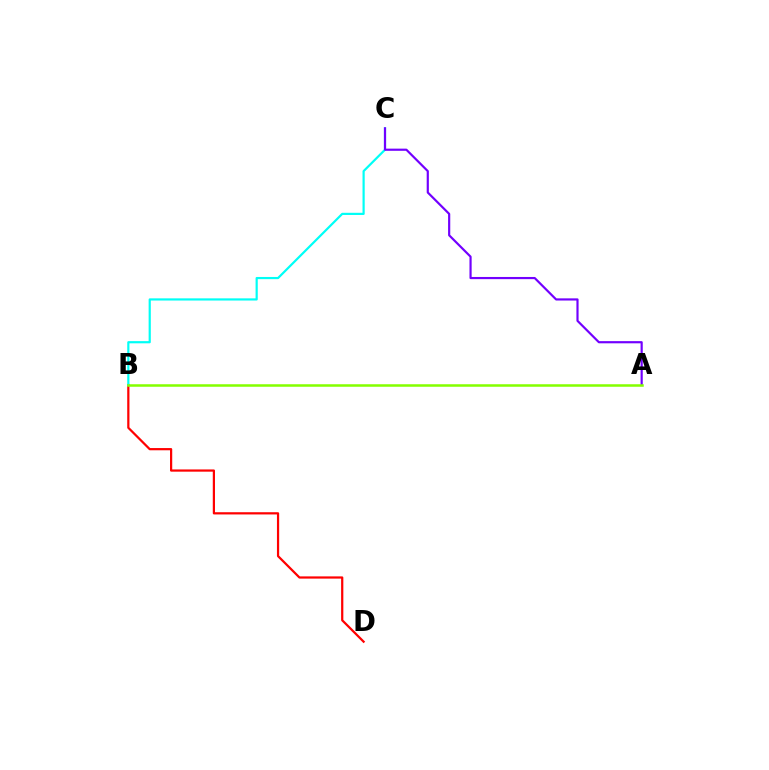{('B', 'D'): [{'color': '#ff0000', 'line_style': 'solid', 'thickness': 1.6}], ('B', 'C'): [{'color': '#00fff6', 'line_style': 'solid', 'thickness': 1.58}], ('A', 'C'): [{'color': '#7200ff', 'line_style': 'solid', 'thickness': 1.57}], ('A', 'B'): [{'color': '#84ff00', 'line_style': 'solid', 'thickness': 1.81}]}